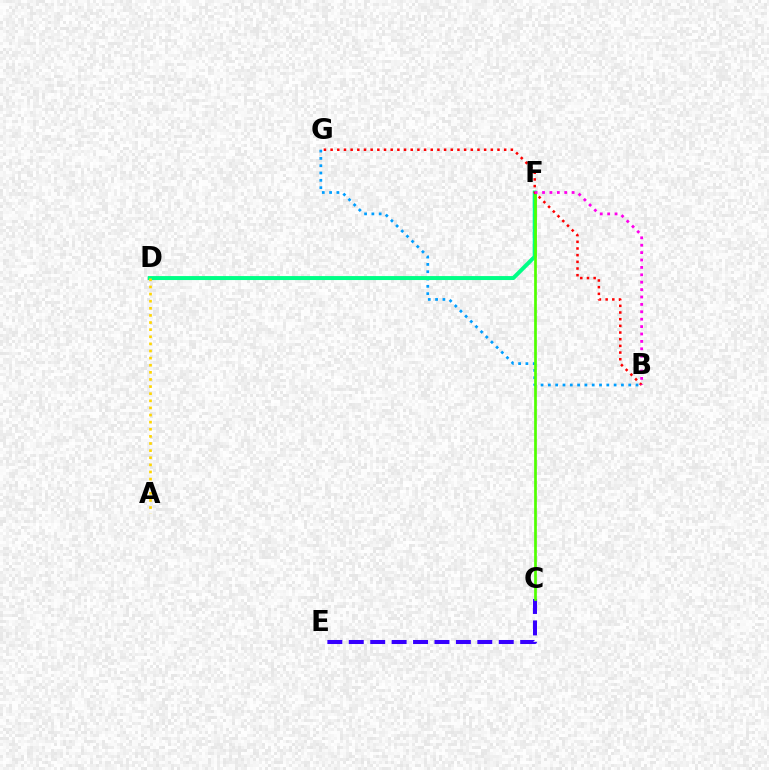{('B', 'G'): [{'color': '#009eff', 'line_style': 'dotted', 'thickness': 1.99}, {'color': '#ff0000', 'line_style': 'dotted', 'thickness': 1.81}], ('C', 'E'): [{'color': '#3700ff', 'line_style': 'dashed', 'thickness': 2.91}], ('D', 'F'): [{'color': '#00ff86', 'line_style': 'solid', 'thickness': 2.86}], ('C', 'F'): [{'color': '#4fff00', 'line_style': 'solid', 'thickness': 1.94}], ('A', 'D'): [{'color': '#ffd500', 'line_style': 'dotted', 'thickness': 1.93}], ('B', 'F'): [{'color': '#ff00ed', 'line_style': 'dotted', 'thickness': 2.01}]}